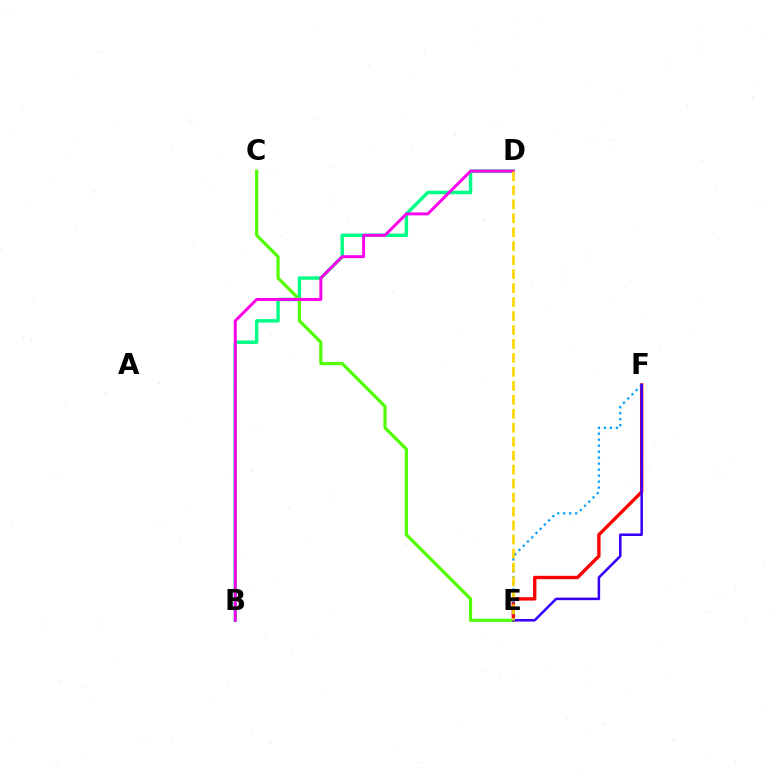{('E', 'F'): [{'color': '#ff0000', 'line_style': 'solid', 'thickness': 2.43}, {'color': '#009eff', 'line_style': 'dotted', 'thickness': 1.63}, {'color': '#3700ff', 'line_style': 'solid', 'thickness': 1.83}], ('B', 'D'): [{'color': '#00ff86', 'line_style': 'solid', 'thickness': 2.48}, {'color': '#ff00ed', 'line_style': 'solid', 'thickness': 2.13}], ('C', 'E'): [{'color': '#4fff00', 'line_style': 'solid', 'thickness': 2.27}], ('D', 'E'): [{'color': '#ffd500', 'line_style': 'dashed', 'thickness': 1.9}]}